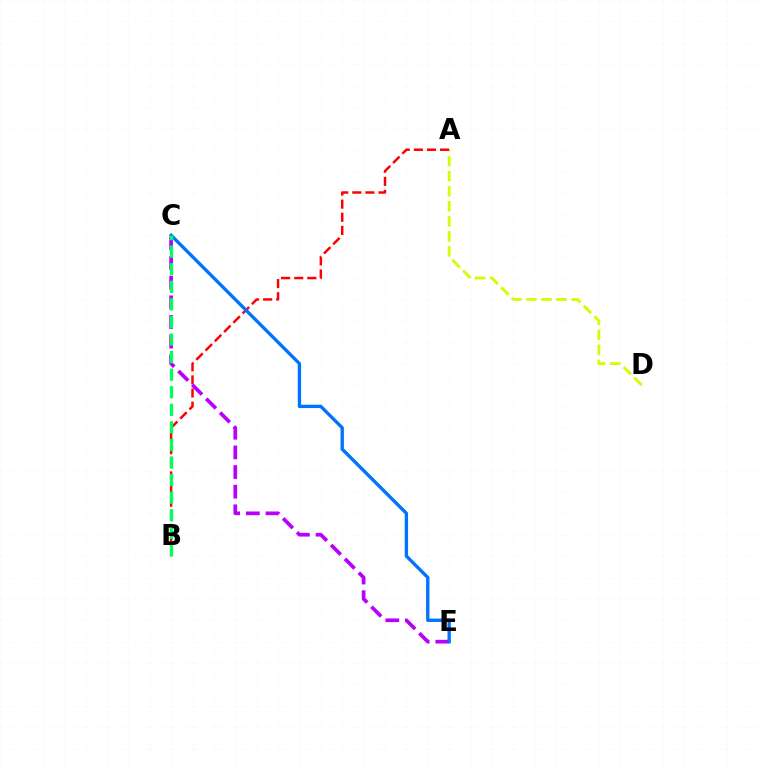{('A', 'D'): [{'color': '#d1ff00', 'line_style': 'dashed', 'thickness': 2.04}], ('A', 'B'): [{'color': '#ff0000', 'line_style': 'dashed', 'thickness': 1.78}], ('C', 'E'): [{'color': '#b900ff', 'line_style': 'dashed', 'thickness': 2.67}, {'color': '#0074ff', 'line_style': 'solid', 'thickness': 2.41}], ('B', 'C'): [{'color': '#00ff5c', 'line_style': 'dashed', 'thickness': 2.39}]}